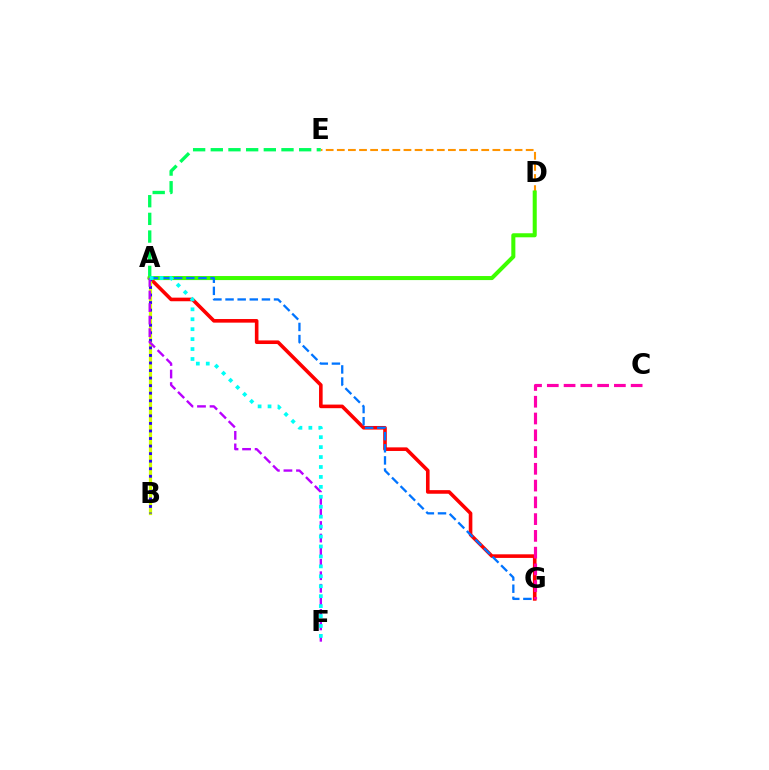{('A', 'G'): [{'color': '#ff0000', 'line_style': 'solid', 'thickness': 2.6}, {'color': '#0074ff', 'line_style': 'dashed', 'thickness': 1.65}], ('D', 'E'): [{'color': '#ff9400', 'line_style': 'dashed', 'thickness': 1.51}], ('A', 'E'): [{'color': '#00ff5c', 'line_style': 'dashed', 'thickness': 2.4}], ('A', 'B'): [{'color': '#d1ff00', 'line_style': 'solid', 'thickness': 2.32}, {'color': '#2500ff', 'line_style': 'dotted', 'thickness': 2.05}], ('A', 'D'): [{'color': '#3dff00', 'line_style': 'solid', 'thickness': 2.91}], ('C', 'G'): [{'color': '#ff00ac', 'line_style': 'dashed', 'thickness': 2.28}], ('A', 'F'): [{'color': '#b900ff', 'line_style': 'dashed', 'thickness': 1.71}, {'color': '#00fff6', 'line_style': 'dotted', 'thickness': 2.7}]}